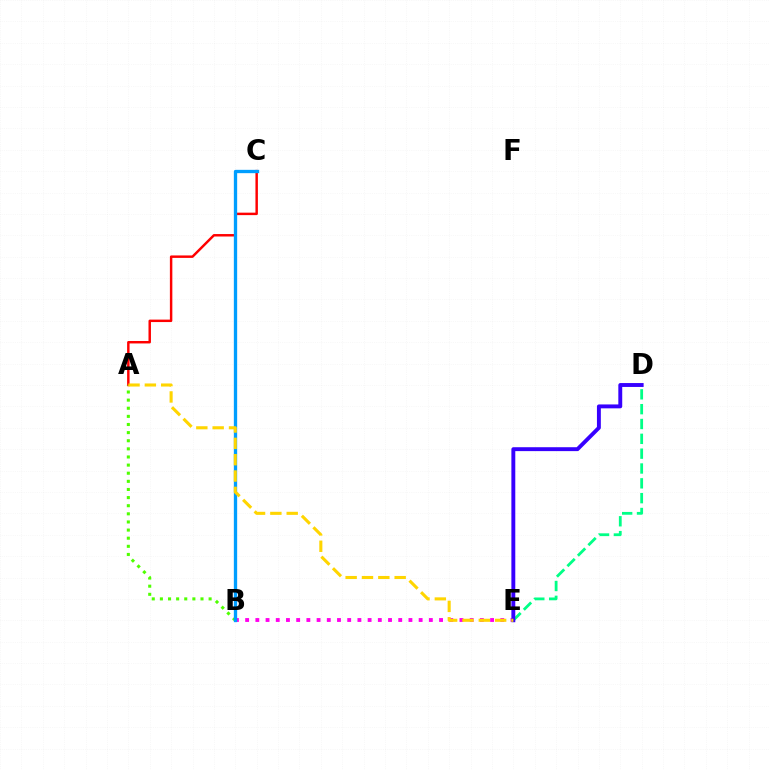{('B', 'E'): [{'color': '#ff00ed', 'line_style': 'dotted', 'thickness': 2.77}], ('A', 'C'): [{'color': '#ff0000', 'line_style': 'solid', 'thickness': 1.77}], ('D', 'E'): [{'color': '#00ff86', 'line_style': 'dashed', 'thickness': 2.02}, {'color': '#3700ff', 'line_style': 'solid', 'thickness': 2.81}], ('A', 'B'): [{'color': '#4fff00', 'line_style': 'dotted', 'thickness': 2.21}], ('B', 'C'): [{'color': '#009eff', 'line_style': 'solid', 'thickness': 2.39}], ('A', 'E'): [{'color': '#ffd500', 'line_style': 'dashed', 'thickness': 2.22}]}